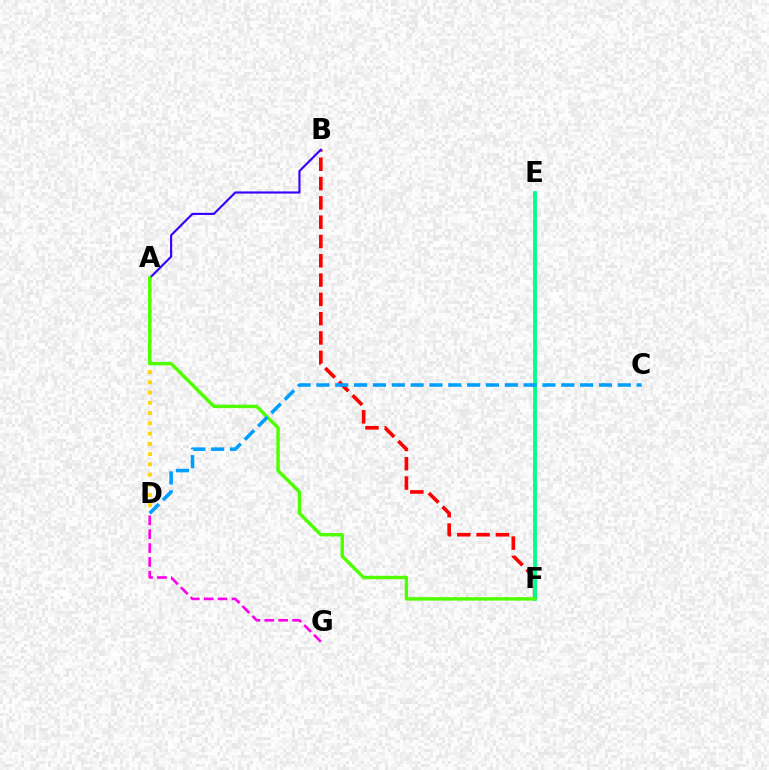{('B', 'F'): [{'color': '#ff0000', 'line_style': 'dashed', 'thickness': 2.62}], ('A', 'D'): [{'color': '#ffd500', 'line_style': 'dotted', 'thickness': 2.78}], ('A', 'B'): [{'color': '#3700ff', 'line_style': 'solid', 'thickness': 1.54}], ('E', 'F'): [{'color': '#00ff86', 'line_style': 'solid', 'thickness': 2.74}], ('A', 'F'): [{'color': '#4fff00', 'line_style': 'solid', 'thickness': 2.45}], ('C', 'D'): [{'color': '#009eff', 'line_style': 'dashed', 'thickness': 2.56}], ('D', 'G'): [{'color': '#ff00ed', 'line_style': 'dashed', 'thickness': 1.89}]}